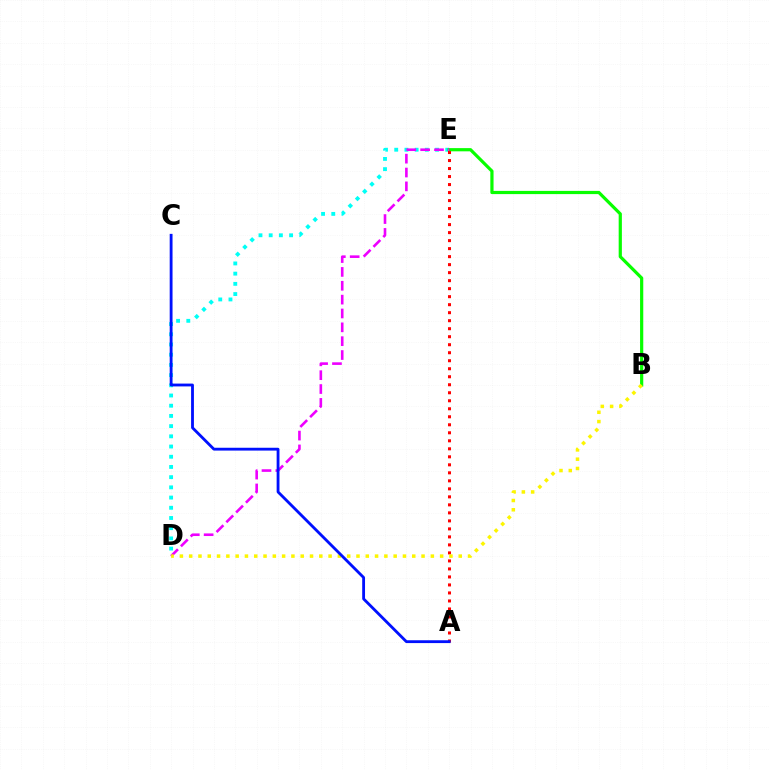{('D', 'E'): [{'color': '#00fff6', 'line_style': 'dotted', 'thickness': 2.77}, {'color': '#ee00ff', 'line_style': 'dashed', 'thickness': 1.88}], ('B', 'E'): [{'color': '#08ff00', 'line_style': 'solid', 'thickness': 2.3}], ('A', 'E'): [{'color': '#ff0000', 'line_style': 'dotted', 'thickness': 2.18}], ('B', 'D'): [{'color': '#fcf500', 'line_style': 'dotted', 'thickness': 2.53}], ('A', 'C'): [{'color': '#0010ff', 'line_style': 'solid', 'thickness': 2.04}]}